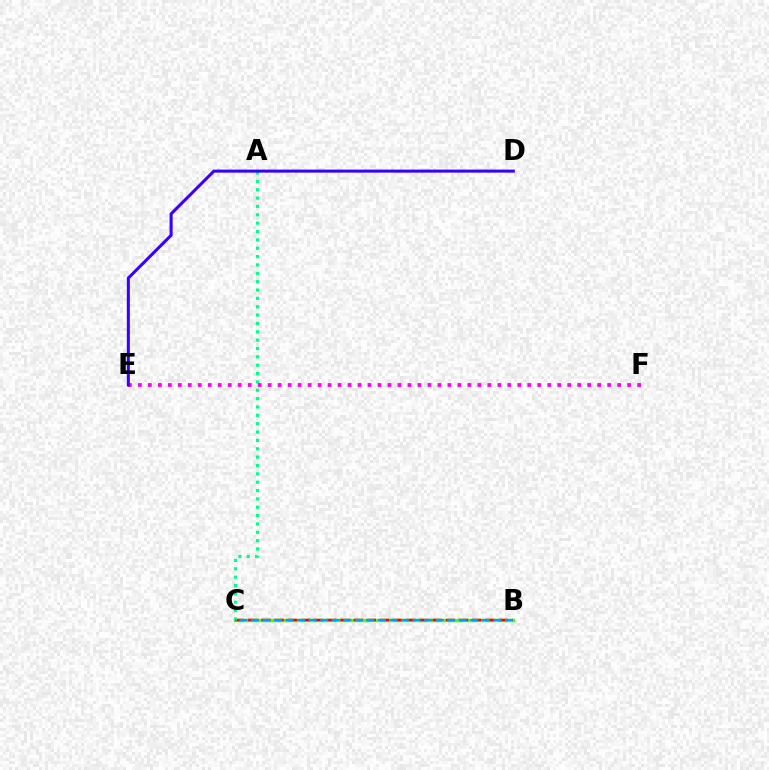{('B', 'C'): [{'color': '#ffd500', 'line_style': 'solid', 'thickness': 1.82}, {'color': '#4fff00', 'line_style': 'solid', 'thickness': 2.45}, {'color': '#ff0000', 'line_style': 'dashed', 'thickness': 1.79}, {'color': '#009eff', 'line_style': 'dashed', 'thickness': 1.57}], ('A', 'C'): [{'color': '#00ff86', 'line_style': 'dotted', 'thickness': 2.27}], ('E', 'F'): [{'color': '#ff00ed', 'line_style': 'dotted', 'thickness': 2.71}], ('D', 'E'): [{'color': '#3700ff', 'line_style': 'solid', 'thickness': 2.19}]}